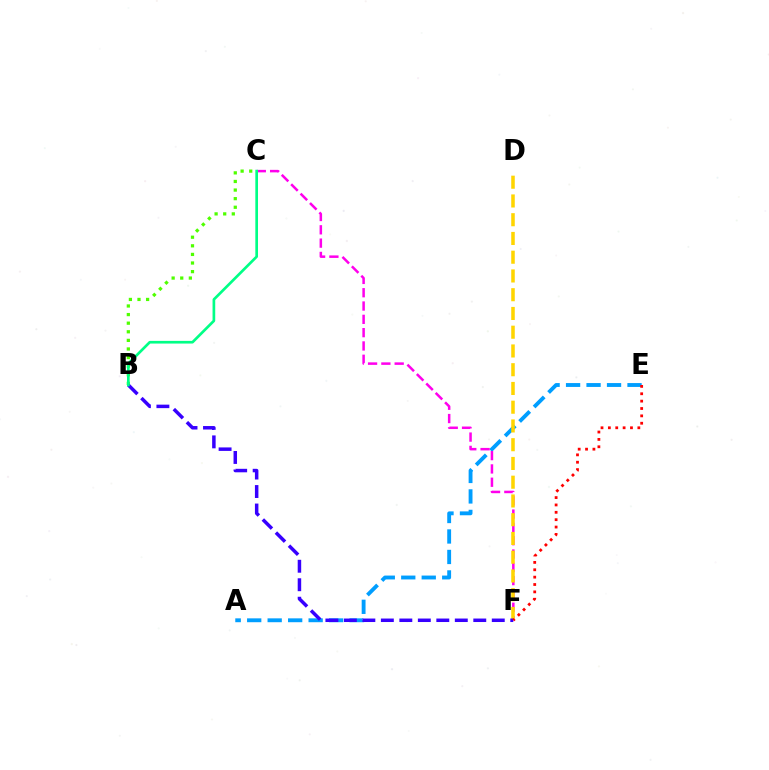{('A', 'E'): [{'color': '#009eff', 'line_style': 'dashed', 'thickness': 2.78}], ('C', 'F'): [{'color': '#ff00ed', 'line_style': 'dashed', 'thickness': 1.81}], ('D', 'F'): [{'color': '#ffd500', 'line_style': 'dashed', 'thickness': 2.55}], ('B', 'C'): [{'color': '#4fff00', 'line_style': 'dotted', 'thickness': 2.34}, {'color': '#00ff86', 'line_style': 'solid', 'thickness': 1.92}], ('B', 'F'): [{'color': '#3700ff', 'line_style': 'dashed', 'thickness': 2.51}], ('E', 'F'): [{'color': '#ff0000', 'line_style': 'dotted', 'thickness': 2.0}]}